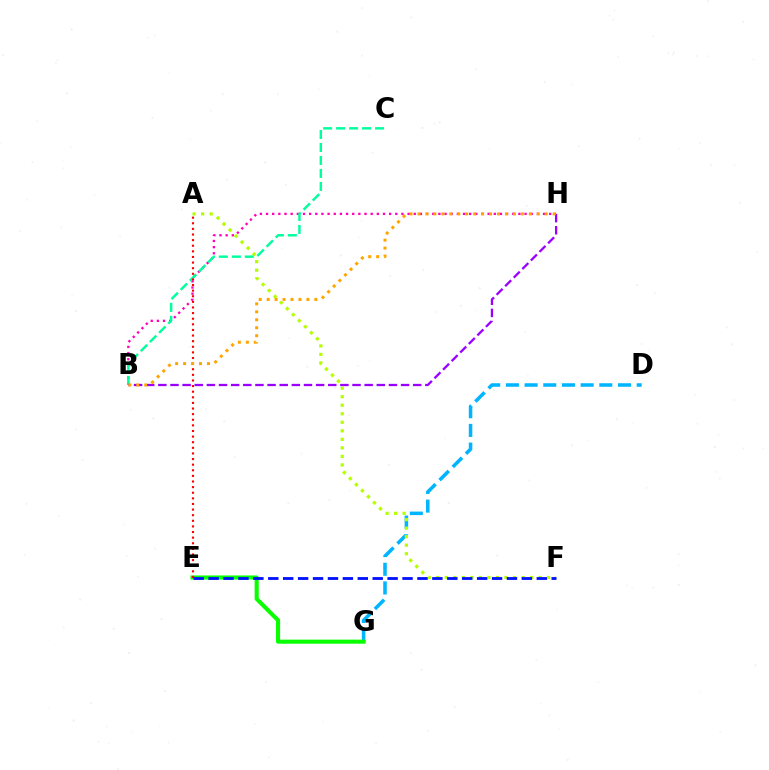{('D', 'G'): [{'color': '#00b5ff', 'line_style': 'dashed', 'thickness': 2.54}], ('E', 'G'): [{'color': '#08ff00', 'line_style': 'solid', 'thickness': 2.94}], ('A', 'F'): [{'color': '#b3ff00', 'line_style': 'dotted', 'thickness': 2.32}], ('B', 'H'): [{'color': '#ff00bd', 'line_style': 'dotted', 'thickness': 1.67}, {'color': '#9b00ff', 'line_style': 'dashed', 'thickness': 1.65}, {'color': '#ffa500', 'line_style': 'dotted', 'thickness': 2.16}], ('B', 'C'): [{'color': '#00ff9d', 'line_style': 'dashed', 'thickness': 1.76}], ('A', 'E'): [{'color': '#ff0000', 'line_style': 'dotted', 'thickness': 1.53}], ('E', 'F'): [{'color': '#0010ff', 'line_style': 'dashed', 'thickness': 2.03}]}